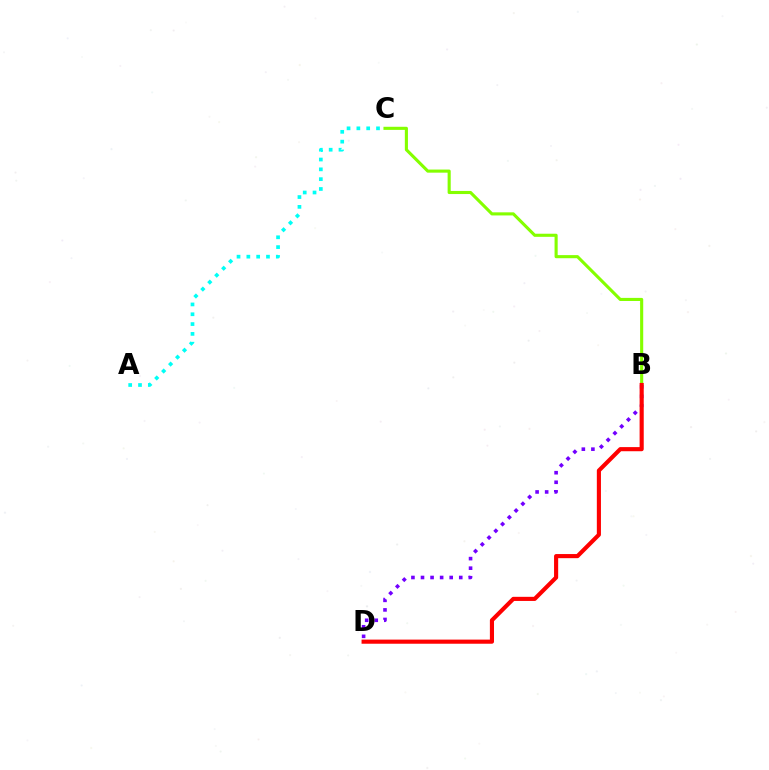{('B', 'C'): [{'color': '#84ff00', 'line_style': 'solid', 'thickness': 2.23}], ('A', 'C'): [{'color': '#00fff6', 'line_style': 'dotted', 'thickness': 2.67}], ('B', 'D'): [{'color': '#7200ff', 'line_style': 'dotted', 'thickness': 2.6}, {'color': '#ff0000', 'line_style': 'solid', 'thickness': 2.97}]}